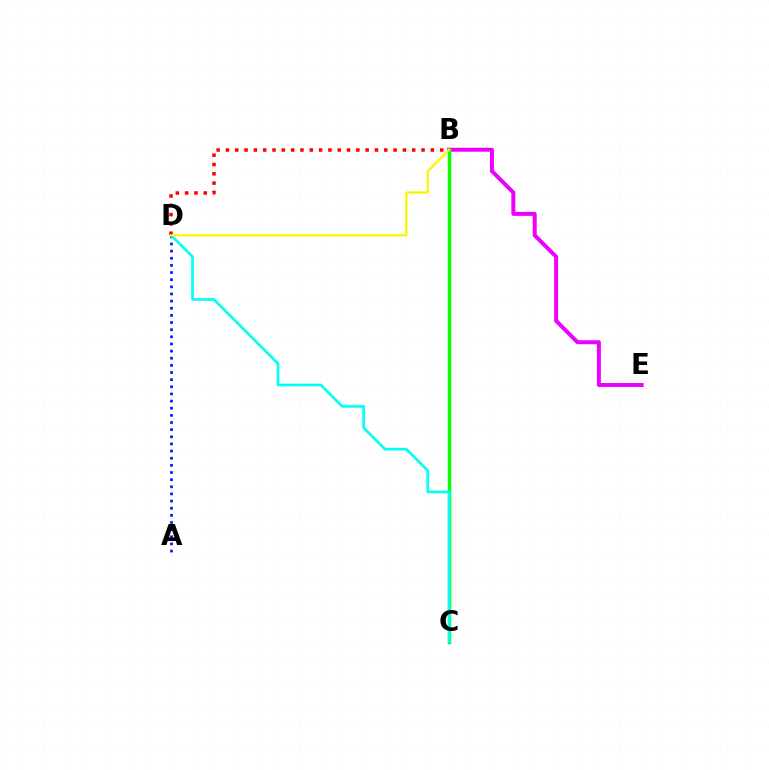{('A', 'D'): [{'color': '#0010ff', 'line_style': 'dotted', 'thickness': 1.94}], ('B', 'E'): [{'color': '#ee00ff', 'line_style': 'solid', 'thickness': 2.86}], ('B', 'C'): [{'color': '#08ff00', 'line_style': 'solid', 'thickness': 2.49}], ('C', 'D'): [{'color': '#00fff6', 'line_style': 'solid', 'thickness': 1.93}], ('B', 'D'): [{'color': '#ff0000', 'line_style': 'dotted', 'thickness': 2.53}, {'color': '#fcf500', 'line_style': 'solid', 'thickness': 1.59}]}